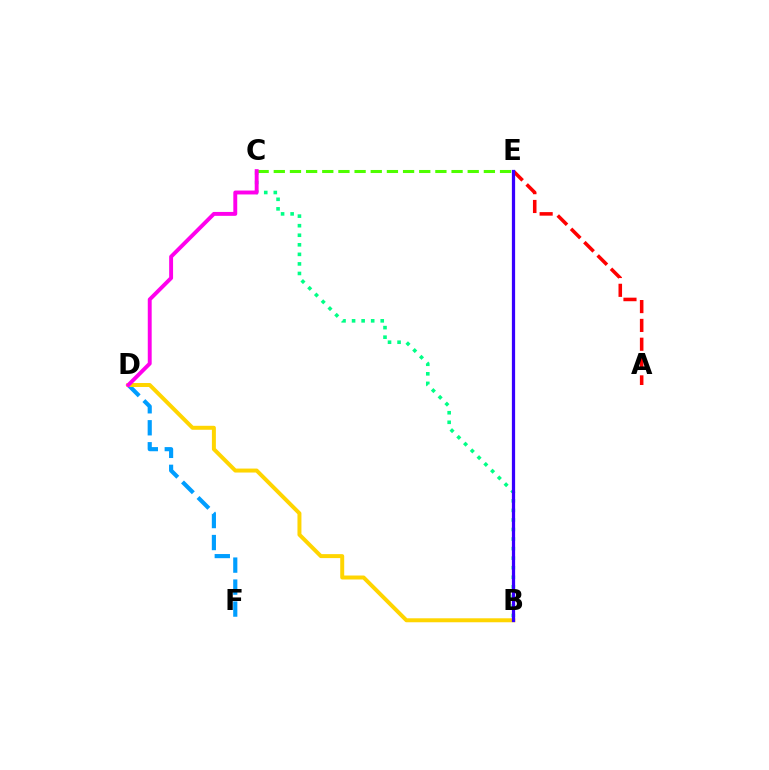{('D', 'F'): [{'color': '#009eff', 'line_style': 'dashed', 'thickness': 2.99}], ('B', 'C'): [{'color': '#00ff86', 'line_style': 'dotted', 'thickness': 2.6}], ('C', 'E'): [{'color': '#4fff00', 'line_style': 'dashed', 'thickness': 2.2}], ('B', 'D'): [{'color': '#ffd500', 'line_style': 'solid', 'thickness': 2.86}], ('A', 'E'): [{'color': '#ff0000', 'line_style': 'dashed', 'thickness': 2.56}], ('C', 'D'): [{'color': '#ff00ed', 'line_style': 'solid', 'thickness': 2.81}], ('B', 'E'): [{'color': '#3700ff', 'line_style': 'solid', 'thickness': 2.33}]}